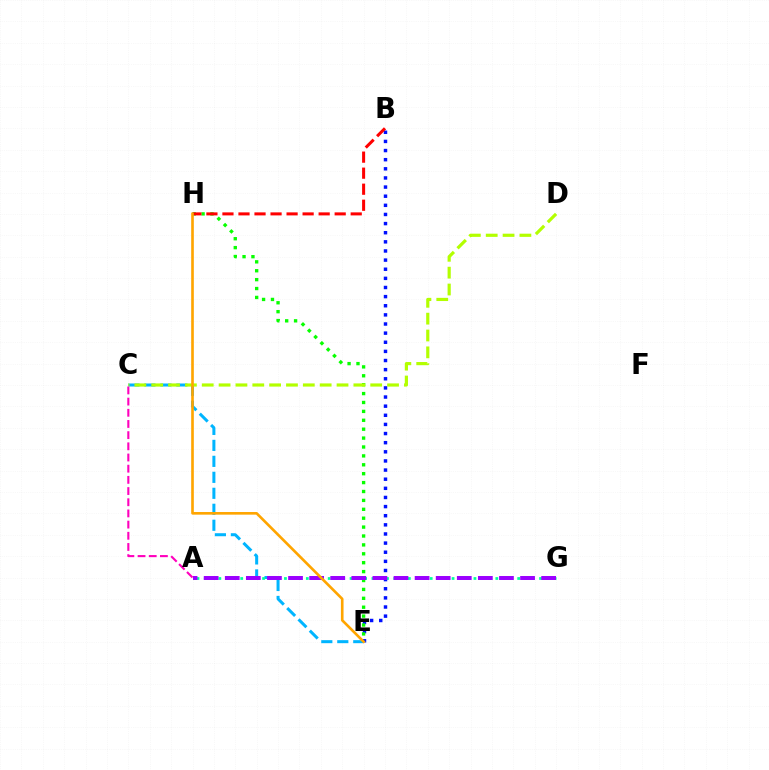{('C', 'E'): [{'color': '#00b5ff', 'line_style': 'dashed', 'thickness': 2.17}], ('B', 'E'): [{'color': '#0010ff', 'line_style': 'dotted', 'thickness': 2.48}], ('E', 'H'): [{'color': '#08ff00', 'line_style': 'dotted', 'thickness': 2.42}, {'color': '#ffa500', 'line_style': 'solid', 'thickness': 1.9}], ('A', 'G'): [{'color': '#00ff9d', 'line_style': 'dotted', 'thickness': 1.98}, {'color': '#9b00ff', 'line_style': 'dashed', 'thickness': 2.87}], ('C', 'D'): [{'color': '#b3ff00', 'line_style': 'dashed', 'thickness': 2.29}], ('B', 'H'): [{'color': '#ff0000', 'line_style': 'dashed', 'thickness': 2.18}], ('A', 'C'): [{'color': '#ff00bd', 'line_style': 'dashed', 'thickness': 1.52}]}